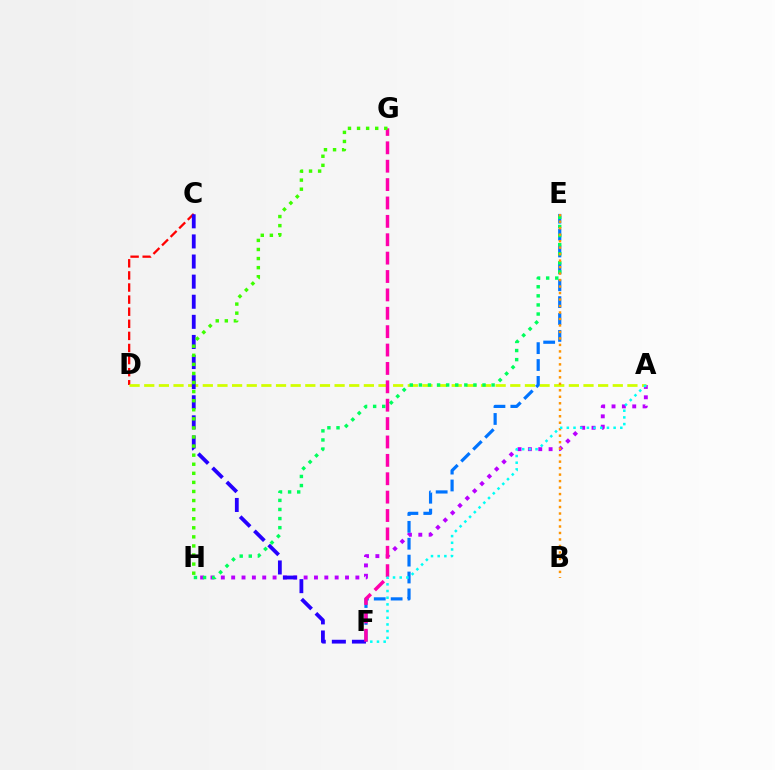{('A', 'H'): [{'color': '#b900ff', 'line_style': 'dotted', 'thickness': 2.81}], ('C', 'D'): [{'color': '#ff0000', 'line_style': 'dashed', 'thickness': 1.64}], ('A', 'D'): [{'color': '#d1ff00', 'line_style': 'dashed', 'thickness': 1.99}], ('E', 'F'): [{'color': '#0074ff', 'line_style': 'dashed', 'thickness': 2.29}], ('C', 'F'): [{'color': '#2500ff', 'line_style': 'dashed', 'thickness': 2.73}], ('E', 'H'): [{'color': '#00ff5c', 'line_style': 'dotted', 'thickness': 2.47}], ('B', 'E'): [{'color': '#ff9400', 'line_style': 'dotted', 'thickness': 1.76}], ('F', 'G'): [{'color': '#ff00ac', 'line_style': 'dashed', 'thickness': 2.5}], ('A', 'F'): [{'color': '#00fff6', 'line_style': 'dotted', 'thickness': 1.82}], ('G', 'H'): [{'color': '#3dff00', 'line_style': 'dotted', 'thickness': 2.47}]}